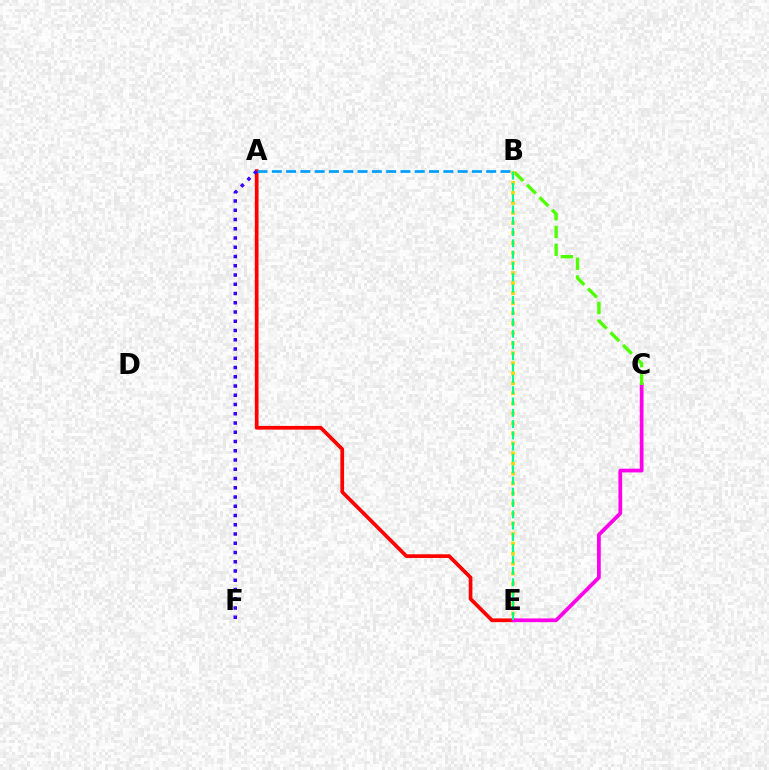{('A', 'E'): [{'color': '#ff0000', 'line_style': 'solid', 'thickness': 2.67}], ('C', 'E'): [{'color': '#ff00ed', 'line_style': 'solid', 'thickness': 2.7}], ('A', 'B'): [{'color': '#009eff', 'line_style': 'dashed', 'thickness': 1.94}], ('B', 'C'): [{'color': '#4fff00', 'line_style': 'dashed', 'thickness': 2.41}], ('B', 'E'): [{'color': '#ffd500', 'line_style': 'dotted', 'thickness': 2.72}, {'color': '#00ff86', 'line_style': 'dashed', 'thickness': 1.53}], ('A', 'F'): [{'color': '#3700ff', 'line_style': 'dotted', 'thickness': 2.51}]}